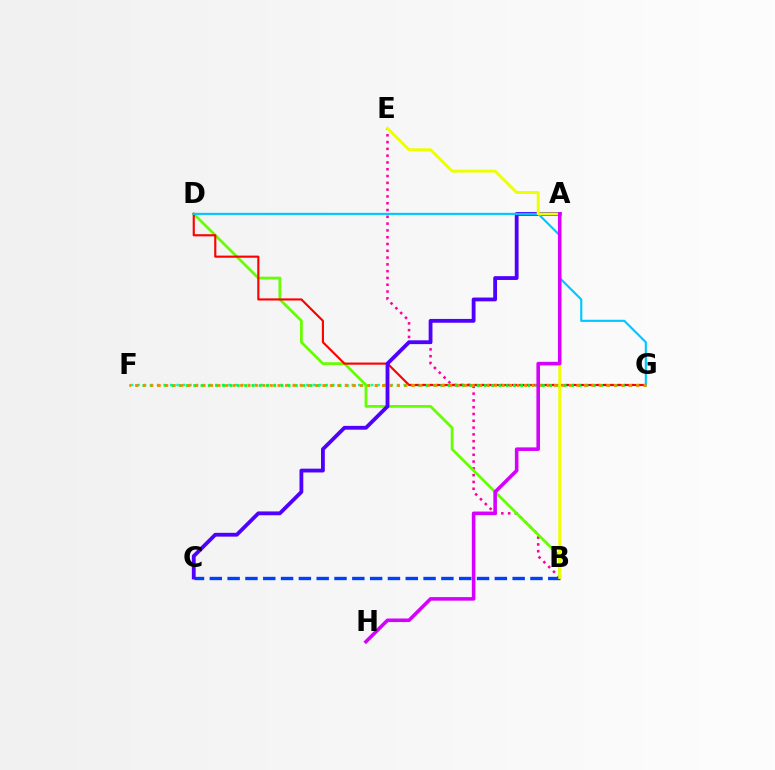{('B', 'E'): [{'color': '#ff00a0', 'line_style': 'dotted', 'thickness': 1.85}, {'color': '#eeff00', 'line_style': 'solid', 'thickness': 2.1}], ('F', 'G'): [{'color': '#00ffaf', 'line_style': 'dotted', 'thickness': 1.76}, {'color': '#00ff27', 'line_style': 'dotted', 'thickness': 1.97}, {'color': '#ff8800', 'line_style': 'dotted', 'thickness': 2.03}], ('B', 'D'): [{'color': '#66ff00', 'line_style': 'solid', 'thickness': 1.99}], ('B', 'C'): [{'color': '#003fff', 'line_style': 'dashed', 'thickness': 2.42}], ('D', 'G'): [{'color': '#ff0000', 'line_style': 'solid', 'thickness': 1.54}, {'color': '#00c7ff', 'line_style': 'solid', 'thickness': 1.54}], ('A', 'C'): [{'color': '#4f00ff', 'line_style': 'solid', 'thickness': 2.74}], ('A', 'H'): [{'color': '#d600ff', 'line_style': 'solid', 'thickness': 2.57}]}